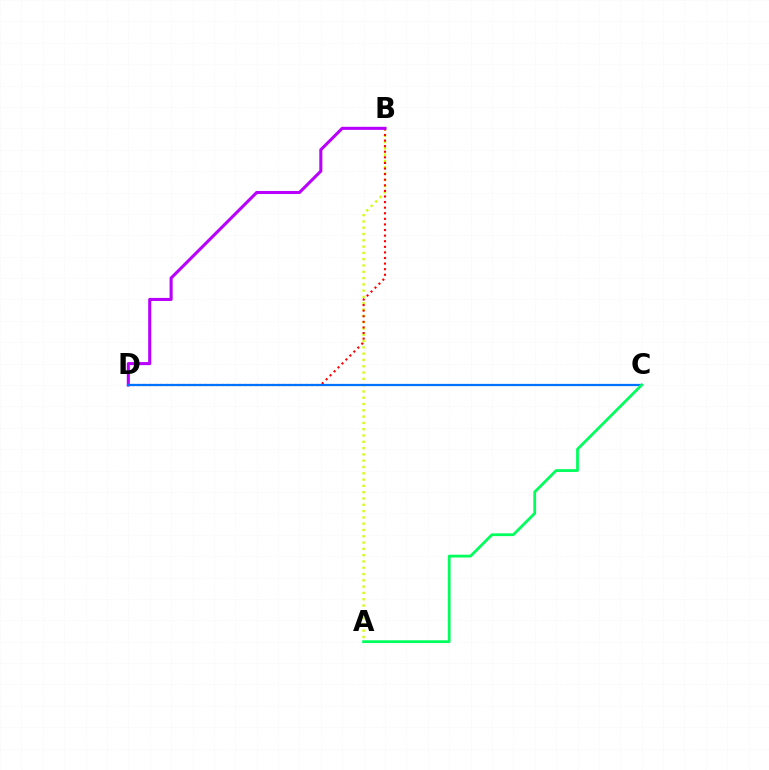{('A', 'B'): [{'color': '#d1ff00', 'line_style': 'dotted', 'thickness': 1.71}], ('B', 'D'): [{'color': '#ff0000', 'line_style': 'dotted', 'thickness': 1.52}, {'color': '#b900ff', 'line_style': 'solid', 'thickness': 2.21}], ('C', 'D'): [{'color': '#0074ff', 'line_style': 'solid', 'thickness': 1.62}], ('A', 'C'): [{'color': '#00ff5c', 'line_style': 'solid', 'thickness': 2.0}]}